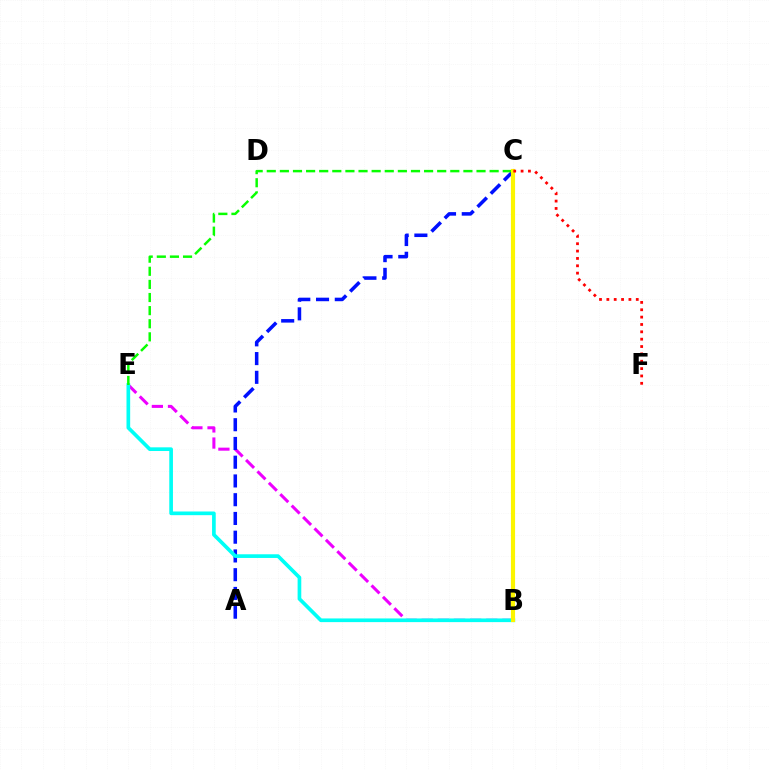{('B', 'E'): [{'color': '#ee00ff', 'line_style': 'dashed', 'thickness': 2.19}, {'color': '#00fff6', 'line_style': 'solid', 'thickness': 2.65}], ('A', 'C'): [{'color': '#0010ff', 'line_style': 'dashed', 'thickness': 2.55}], ('C', 'E'): [{'color': '#08ff00', 'line_style': 'dashed', 'thickness': 1.78}], ('B', 'C'): [{'color': '#fcf500', 'line_style': 'solid', 'thickness': 2.99}], ('C', 'F'): [{'color': '#ff0000', 'line_style': 'dotted', 'thickness': 2.0}]}